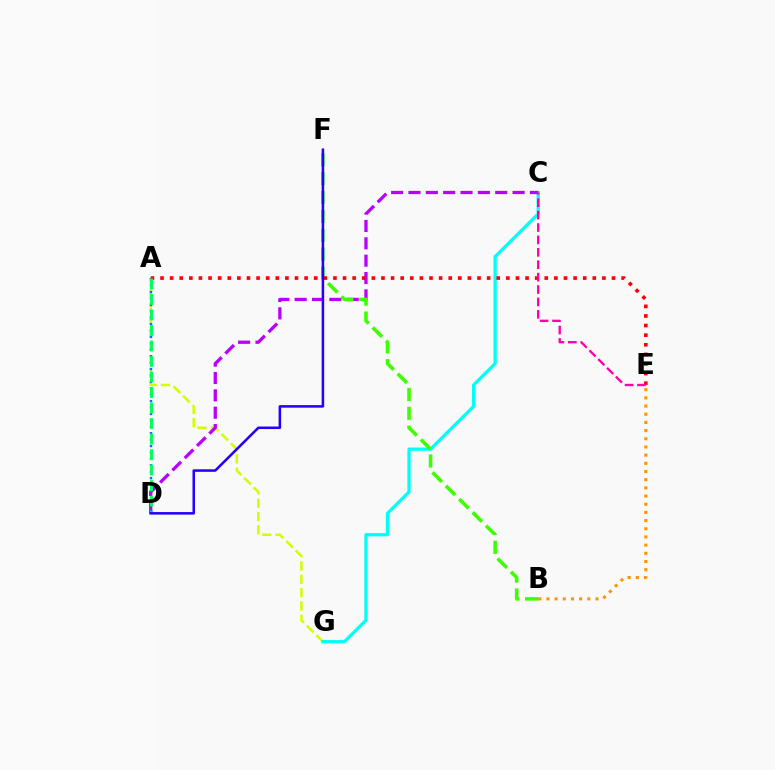{('A', 'G'): [{'color': '#d1ff00', 'line_style': 'dashed', 'thickness': 1.81}], ('C', 'G'): [{'color': '#00fff6', 'line_style': 'solid', 'thickness': 2.34}], ('C', 'D'): [{'color': '#b900ff', 'line_style': 'dashed', 'thickness': 2.36}], ('B', 'E'): [{'color': '#ff9400', 'line_style': 'dotted', 'thickness': 2.22}], ('A', 'D'): [{'color': '#0074ff', 'line_style': 'dotted', 'thickness': 1.74}, {'color': '#00ff5c', 'line_style': 'dashed', 'thickness': 2.11}], ('B', 'F'): [{'color': '#3dff00', 'line_style': 'dashed', 'thickness': 2.56}], ('A', 'E'): [{'color': '#ff0000', 'line_style': 'dotted', 'thickness': 2.61}], ('C', 'E'): [{'color': '#ff00ac', 'line_style': 'dashed', 'thickness': 1.68}], ('D', 'F'): [{'color': '#2500ff', 'line_style': 'solid', 'thickness': 1.83}]}